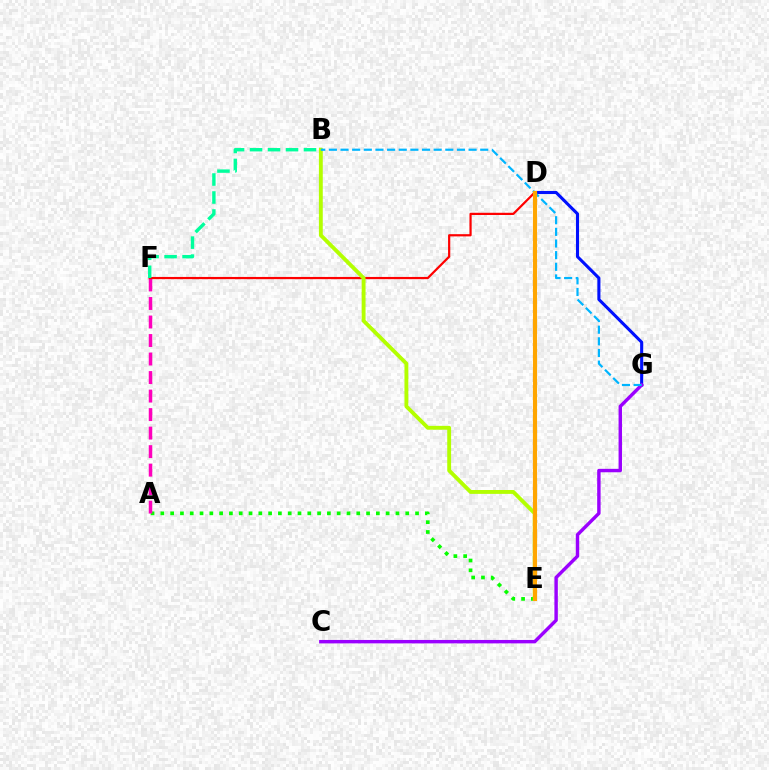{('D', 'G'): [{'color': '#0010ff', 'line_style': 'solid', 'thickness': 2.22}], ('A', 'E'): [{'color': '#08ff00', 'line_style': 'dotted', 'thickness': 2.66}], ('A', 'F'): [{'color': '#ff00bd', 'line_style': 'dashed', 'thickness': 2.52}], ('D', 'F'): [{'color': '#ff0000', 'line_style': 'solid', 'thickness': 1.6}], ('C', 'G'): [{'color': '#9b00ff', 'line_style': 'solid', 'thickness': 2.46}], ('B', 'E'): [{'color': '#b3ff00', 'line_style': 'solid', 'thickness': 2.78}], ('B', 'F'): [{'color': '#00ff9d', 'line_style': 'dashed', 'thickness': 2.44}], ('B', 'G'): [{'color': '#00b5ff', 'line_style': 'dashed', 'thickness': 1.58}], ('D', 'E'): [{'color': '#ffa500', 'line_style': 'solid', 'thickness': 2.97}]}